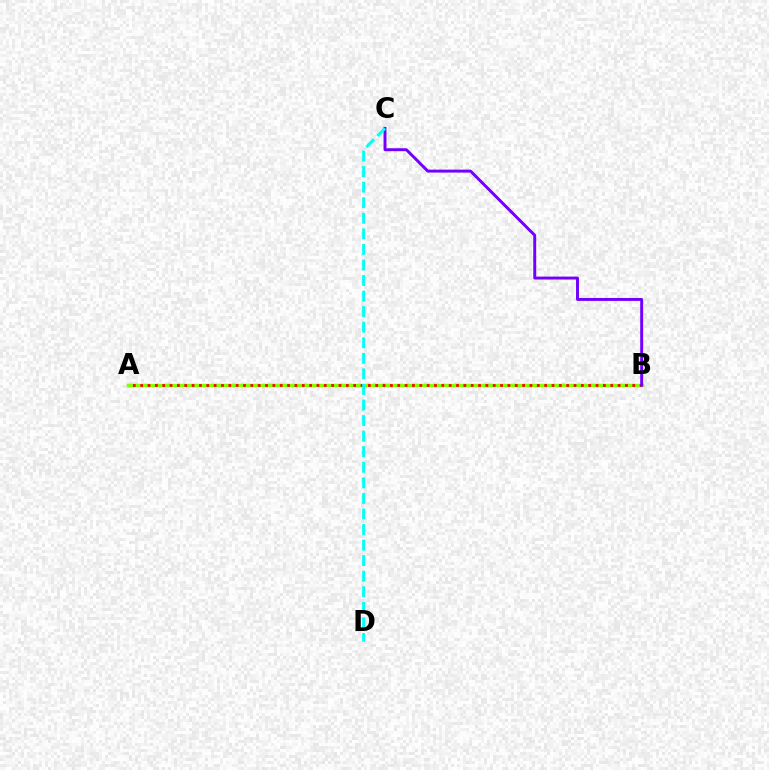{('A', 'B'): [{'color': '#84ff00', 'line_style': 'solid', 'thickness': 2.49}, {'color': '#ff0000', 'line_style': 'dotted', 'thickness': 2.0}], ('B', 'C'): [{'color': '#7200ff', 'line_style': 'solid', 'thickness': 2.12}], ('C', 'D'): [{'color': '#00fff6', 'line_style': 'dashed', 'thickness': 2.11}]}